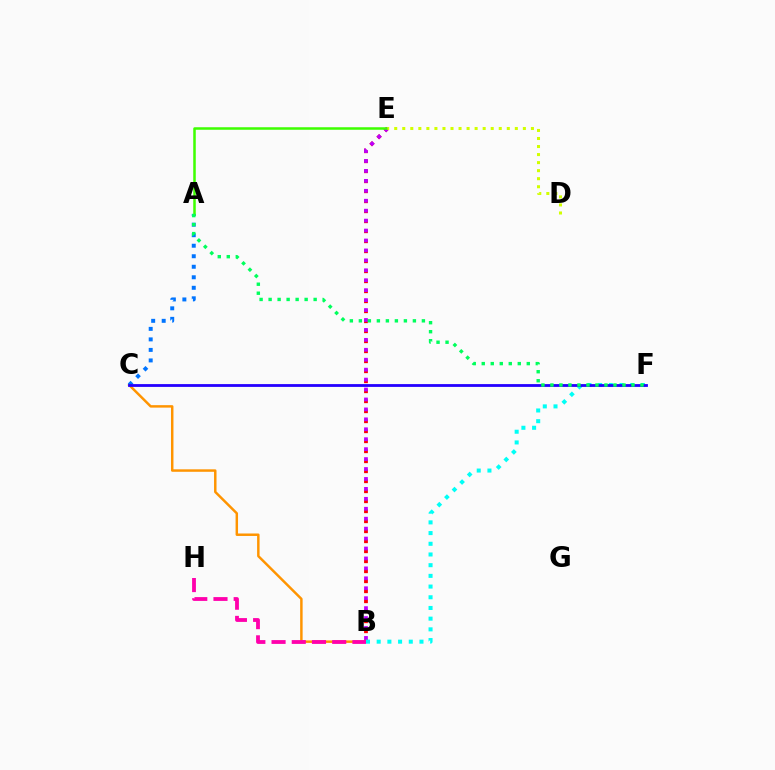{('B', 'E'): [{'color': '#ff0000', 'line_style': 'dotted', 'thickness': 2.72}, {'color': '#b900ff', 'line_style': 'dotted', 'thickness': 2.7}], ('B', 'C'): [{'color': '#ff9400', 'line_style': 'solid', 'thickness': 1.78}], ('A', 'C'): [{'color': '#0074ff', 'line_style': 'dotted', 'thickness': 2.86}], ('A', 'E'): [{'color': '#3dff00', 'line_style': 'solid', 'thickness': 1.81}], ('B', 'H'): [{'color': '#ff00ac', 'line_style': 'dashed', 'thickness': 2.75}], ('B', 'F'): [{'color': '#00fff6', 'line_style': 'dotted', 'thickness': 2.91}], ('C', 'F'): [{'color': '#2500ff', 'line_style': 'solid', 'thickness': 2.02}], ('A', 'F'): [{'color': '#00ff5c', 'line_style': 'dotted', 'thickness': 2.45}], ('D', 'E'): [{'color': '#d1ff00', 'line_style': 'dotted', 'thickness': 2.18}]}